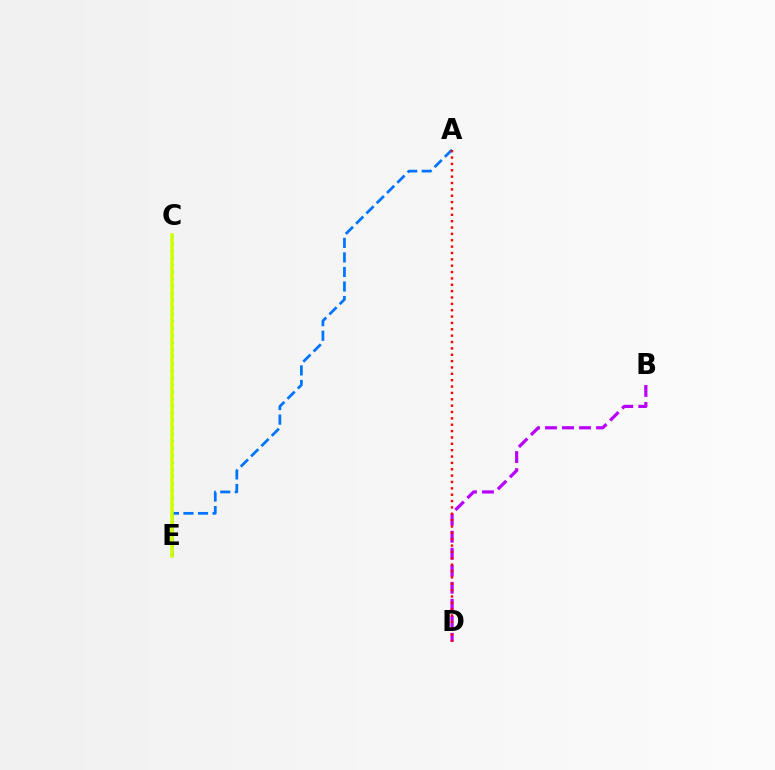{('C', 'E'): [{'color': '#00ff5c', 'line_style': 'dotted', 'thickness': 1.92}, {'color': '#d1ff00', 'line_style': 'solid', 'thickness': 2.56}], ('B', 'D'): [{'color': '#b900ff', 'line_style': 'dashed', 'thickness': 2.31}], ('A', 'E'): [{'color': '#0074ff', 'line_style': 'dashed', 'thickness': 1.98}], ('A', 'D'): [{'color': '#ff0000', 'line_style': 'dotted', 'thickness': 1.73}]}